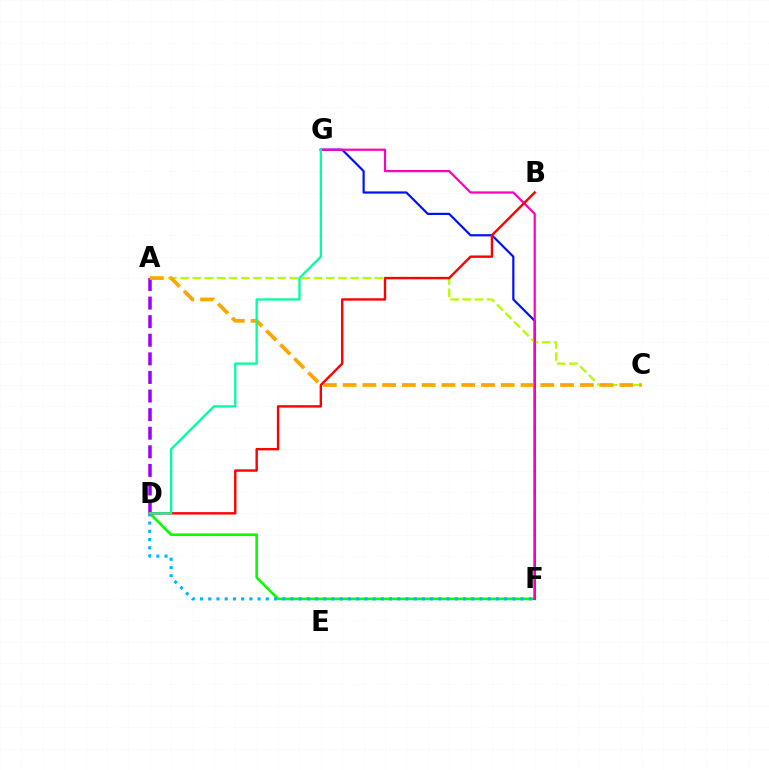{('D', 'F'): [{'color': '#08ff00', 'line_style': 'solid', 'thickness': 1.91}, {'color': '#00b5ff', 'line_style': 'dotted', 'thickness': 2.23}], ('F', 'G'): [{'color': '#0010ff', 'line_style': 'solid', 'thickness': 1.58}, {'color': '#ff00bd', 'line_style': 'solid', 'thickness': 1.6}], ('A', 'D'): [{'color': '#9b00ff', 'line_style': 'dashed', 'thickness': 2.53}], ('A', 'C'): [{'color': '#b3ff00', 'line_style': 'dashed', 'thickness': 1.65}, {'color': '#ffa500', 'line_style': 'dashed', 'thickness': 2.69}], ('B', 'D'): [{'color': '#ff0000', 'line_style': 'solid', 'thickness': 1.73}], ('D', 'G'): [{'color': '#00ff9d', 'line_style': 'solid', 'thickness': 1.65}]}